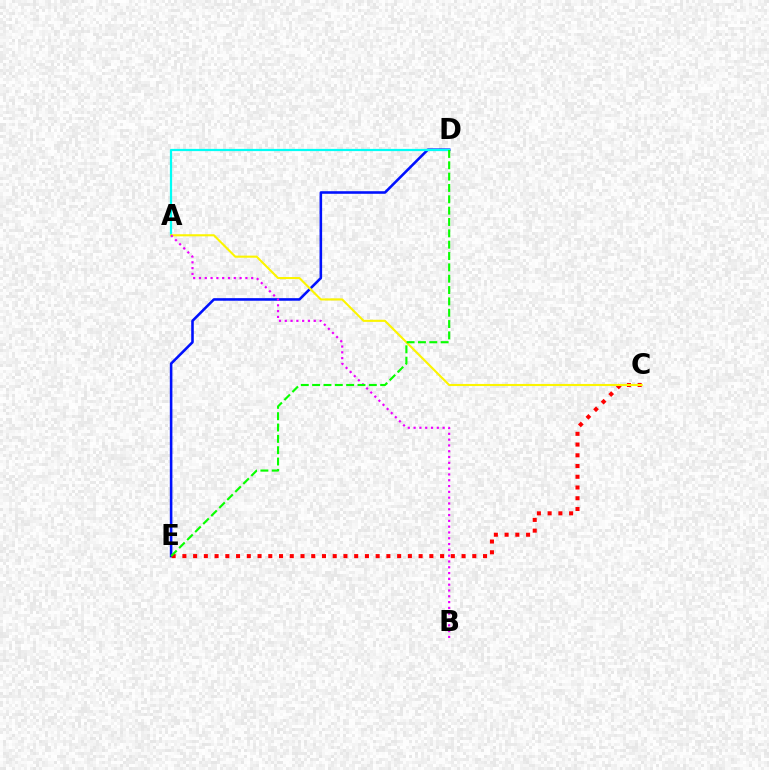{('D', 'E'): [{'color': '#0010ff', 'line_style': 'solid', 'thickness': 1.86}, {'color': '#08ff00', 'line_style': 'dashed', 'thickness': 1.54}], ('C', 'E'): [{'color': '#ff0000', 'line_style': 'dotted', 'thickness': 2.92}], ('A', 'D'): [{'color': '#00fff6', 'line_style': 'solid', 'thickness': 1.6}], ('A', 'C'): [{'color': '#fcf500', 'line_style': 'solid', 'thickness': 1.52}], ('A', 'B'): [{'color': '#ee00ff', 'line_style': 'dotted', 'thickness': 1.58}]}